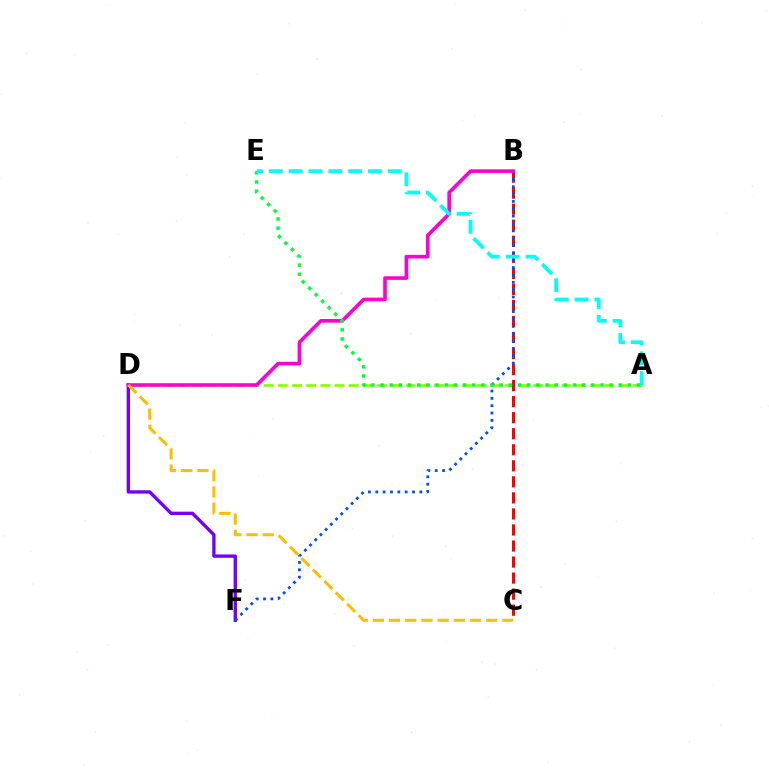{('A', 'D'): [{'color': '#84ff00', 'line_style': 'dashed', 'thickness': 1.93}], ('B', 'C'): [{'color': '#ff0000', 'line_style': 'dashed', 'thickness': 2.18}], ('D', 'F'): [{'color': '#7200ff', 'line_style': 'solid', 'thickness': 2.41}], ('B', 'F'): [{'color': '#004bff', 'line_style': 'dotted', 'thickness': 2.0}], ('B', 'D'): [{'color': '#ff00cf', 'line_style': 'solid', 'thickness': 2.6}], ('C', 'D'): [{'color': '#ffbd00', 'line_style': 'dashed', 'thickness': 2.2}], ('A', 'E'): [{'color': '#00ff39', 'line_style': 'dotted', 'thickness': 2.49}, {'color': '#00fff6', 'line_style': 'dashed', 'thickness': 2.69}]}